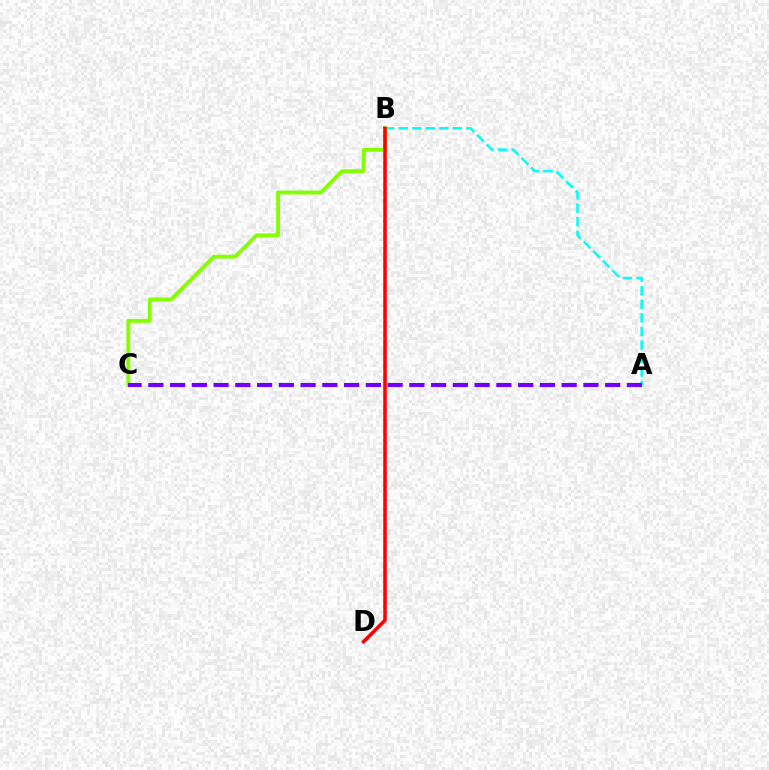{('A', 'B'): [{'color': '#00fff6', 'line_style': 'dashed', 'thickness': 1.84}], ('B', 'C'): [{'color': '#84ff00', 'line_style': 'solid', 'thickness': 2.77}], ('A', 'C'): [{'color': '#7200ff', 'line_style': 'dashed', 'thickness': 2.96}], ('B', 'D'): [{'color': '#ff0000', 'line_style': 'solid', 'thickness': 2.55}]}